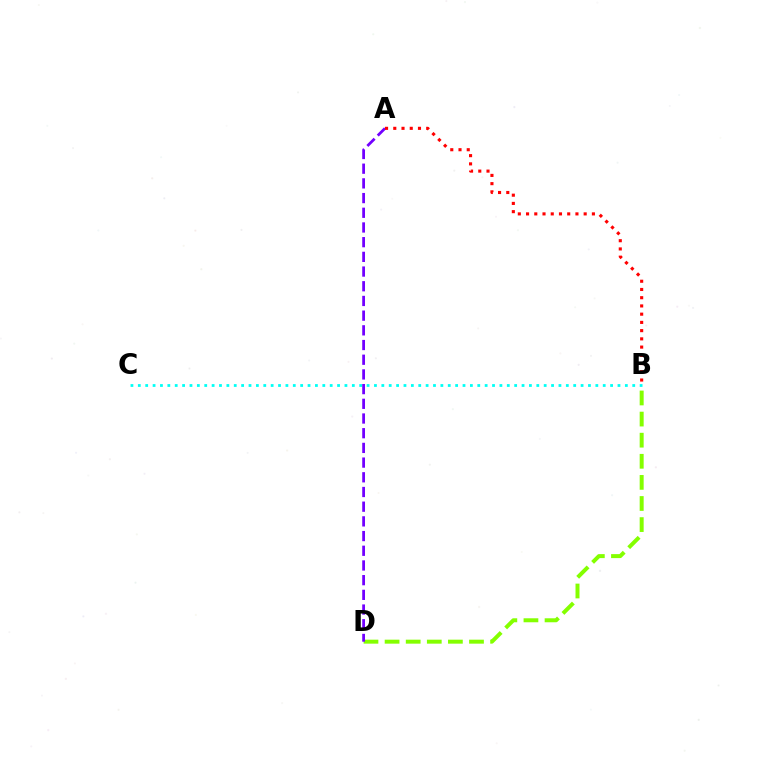{('B', 'C'): [{'color': '#00fff6', 'line_style': 'dotted', 'thickness': 2.0}], ('B', 'D'): [{'color': '#84ff00', 'line_style': 'dashed', 'thickness': 2.87}], ('A', 'D'): [{'color': '#7200ff', 'line_style': 'dashed', 'thickness': 2.0}], ('A', 'B'): [{'color': '#ff0000', 'line_style': 'dotted', 'thickness': 2.24}]}